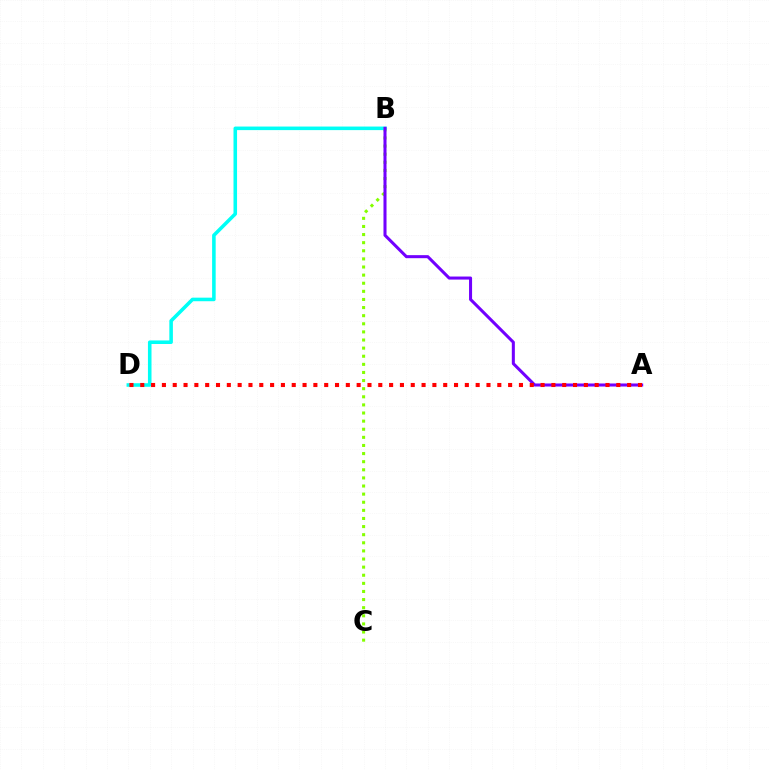{('B', 'C'): [{'color': '#84ff00', 'line_style': 'dotted', 'thickness': 2.2}], ('B', 'D'): [{'color': '#00fff6', 'line_style': 'solid', 'thickness': 2.57}], ('A', 'B'): [{'color': '#7200ff', 'line_style': 'solid', 'thickness': 2.19}], ('A', 'D'): [{'color': '#ff0000', 'line_style': 'dotted', 'thickness': 2.94}]}